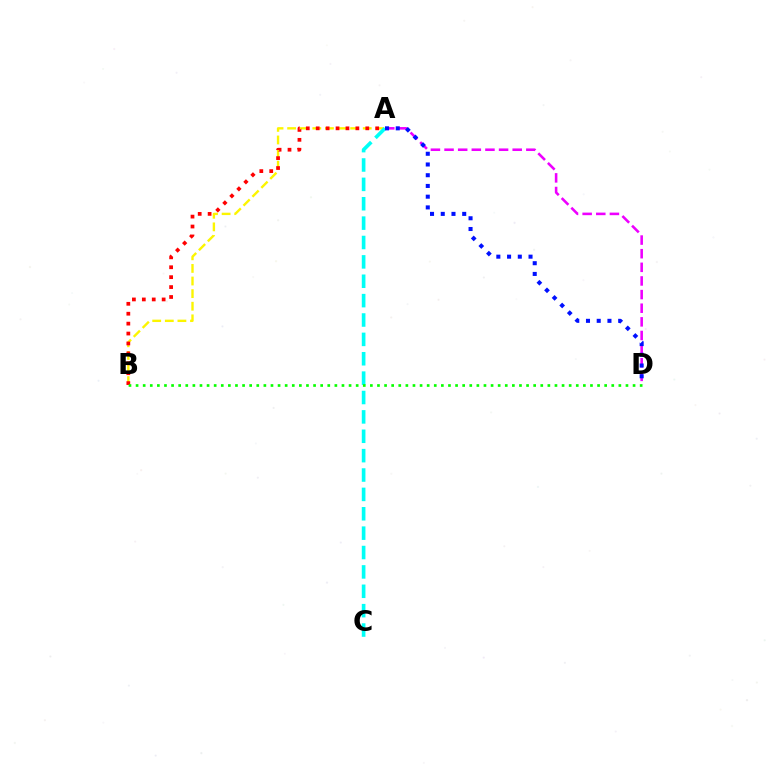{('A', 'B'): [{'color': '#fcf500', 'line_style': 'dashed', 'thickness': 1.71}, {'color': '#ff0000', 'line_style': 'dotted', 'thickness': 2.69}], ('A', 'D'): [{'color': '#ee00ff', 'line_style': 'dashed', 'thickness': 1.85}, {'color': '#0010ff', 'line_style': 'dotted', 'thickness': 2.92}], ('A', 'C'): [{'color': '#00fff6', 'line_style': 'dashed', 'thickness': 2.63}], ('B', 'D'): [{'color': '#08ff00', 'line_style': 'dotted', 'thickness': 1.93}]}